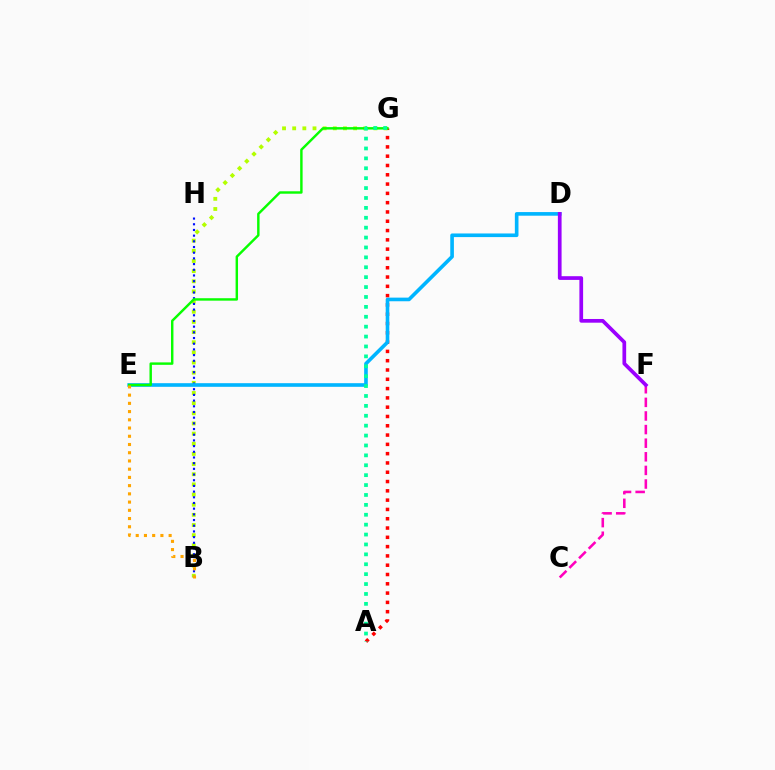{('A', 'G'): [{'color': '#ff0000', 'line_style': 'dotted', 'thickness': 2.53}, {'color': '#00ff9d', 'line_style': 'dotted', 'thickness': 2.69}], ('B', 'G'): [{'color': '#b3ff00', 'line_style': 'dotted', 'thickness': 2.76}], ('C', 'F'): [{'color': '#ff00bd', 'line_style': 'dashed', 'thickness': 1.85}], ('B', 'H'): [{'color': '#0010ff', 'line_style': 'dotted', 'thickness': 1.55}], ('D', 'E'): [{'color': '#00b5ff', 'line_style': 'solid', 'thickness': 2.61}], ('E', 'G'): [{'color': '#08ff00', 'line_style': 'solid', 'thickness': 1.76}], ('B', 'E'): [{'color': '#ffa500', 'line_style': 'dotted', 'thickness': 2.24}], ('D', 'F'): [{'color': '#9b00ff', 'line_style': 'solid', 'thickness': 2.67}]}